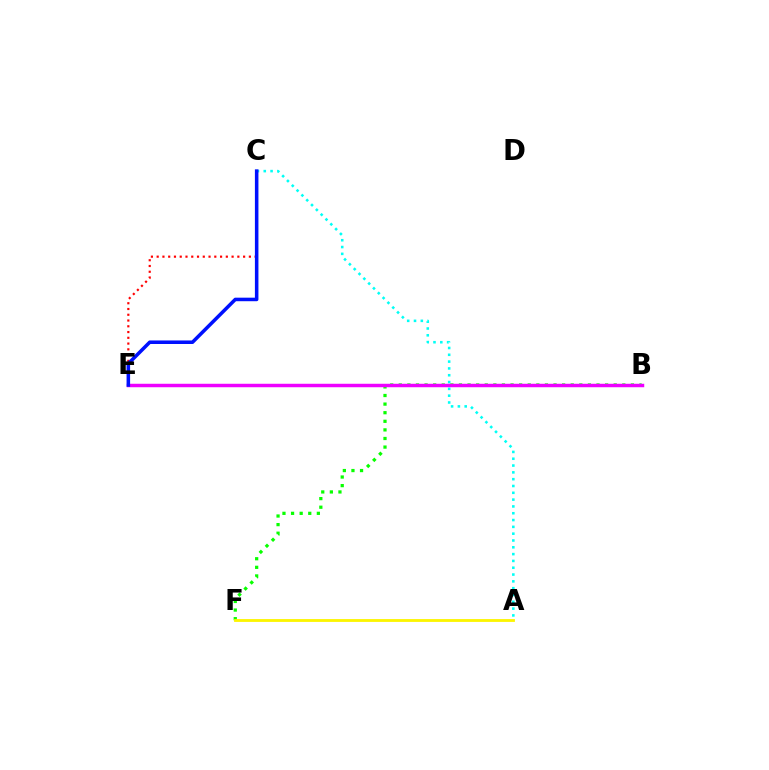{('A', 'C'): [{'color': '#00fff6', 'line_style': 'dotted', 'thickness': 1.85}], ('C', 'E'): [{'color': '#ff0000', 'line_style': 'dotted', 'thickness': 1.57}, {'color': '#0010ff', 'line_style': 'solid', 'thickness': 2.55}], ('B', 'F'): [{'color': '#08ff00', 'line_style': 'dotted', 'thickness': 2.34}], ('B', 'E'): [{'color': '#ee00ff', 'line_style': 'solid', 'thickness': 2.5}], ('A', 'F'): [{'color': '#fcf500', 'line_style': 'solid', 'thickness': 2.04}]}